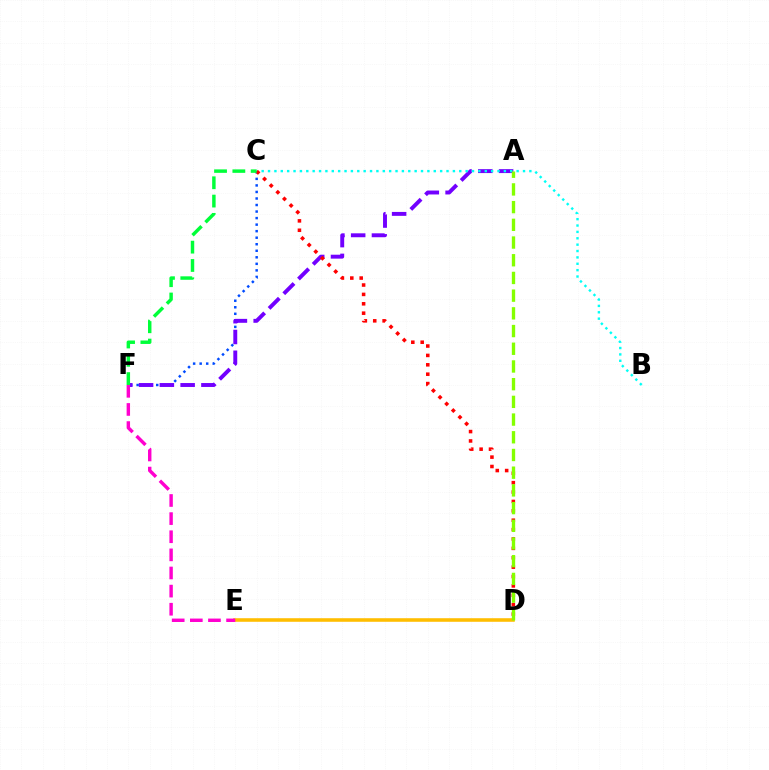{('C', 'F'): [{'color': '#004bff', 'line_style': 'dotted', 'thickness': 1.78}, {'color': '#00ff39', 'line_style': 'dashed', 'thickness': 2.49}], ('A', 'F'): [{'color': '#7200ff', 'line_style': 'dashed', 'thickness': 2.82}], ('B', 'C'): [{'color': '#00fff6', 'line_style': 'dotted', 'thickness': 1.73}], ('D', 'E'): [{'color': '#ffbd00', 'line_style': 'solid', 'thickness': 2.57}], ('C', 'D'): [{'color': '#ff0000', 'line_style': 'dotted', 'thickness': 2.55}], ('A', 'D'): [{'color': '#84ff00', 'line_style': 'dashed', 'thickness': 2.41}], ('E', 'F'): [{'color': '#ff00cf', 'line_style': 'dashed', 'thickness': 2.46}]}